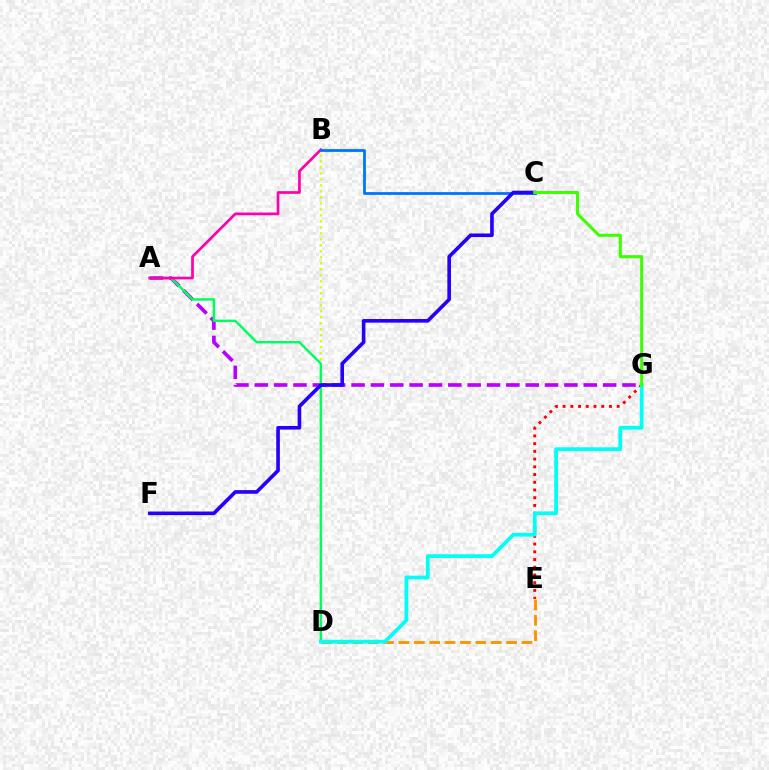{('D', 'E'): [{'color': '#ff9400', 'line_style': 'dashed', 'thickness': 2.09}], ('B', 'D'): [{'color': '#d1ff00', 'line_style': 'dotted', 'thickness': 1.63}], ('A', 'G'): [{'color': '#b900ff', 'line_style': 'dashed', 'thickness': 2.63}], ('A', 'D'): [{'color': '#00ff5c', 'line_style': 'solid', 'thickness': 1.76}], ('A', 'B'): [{'color': '#ff00ac', 'line_style': 'solid', 'thickness': 1.95}], ('B', 'C'): [{'color': '#0074ff', 'line_style': 'solid', 'thickness': 2.0}], ('E', 'G'): [{'color': '#ff0000', 'line_style': 'dotted', 'thickness': 2.1}], ('D', 'G'): [{'color': '#00fff6', 'line_style': 'solid', 'thickness': 2.72}], ('C', 'F'): [{'color': '#2500ff', 'line_style': 'solid', 'thickness': 2.61}], ('C', 'G'): [{'color': '#3dff00', 'line_style': 'solid', 'thickness': 2.19}]}